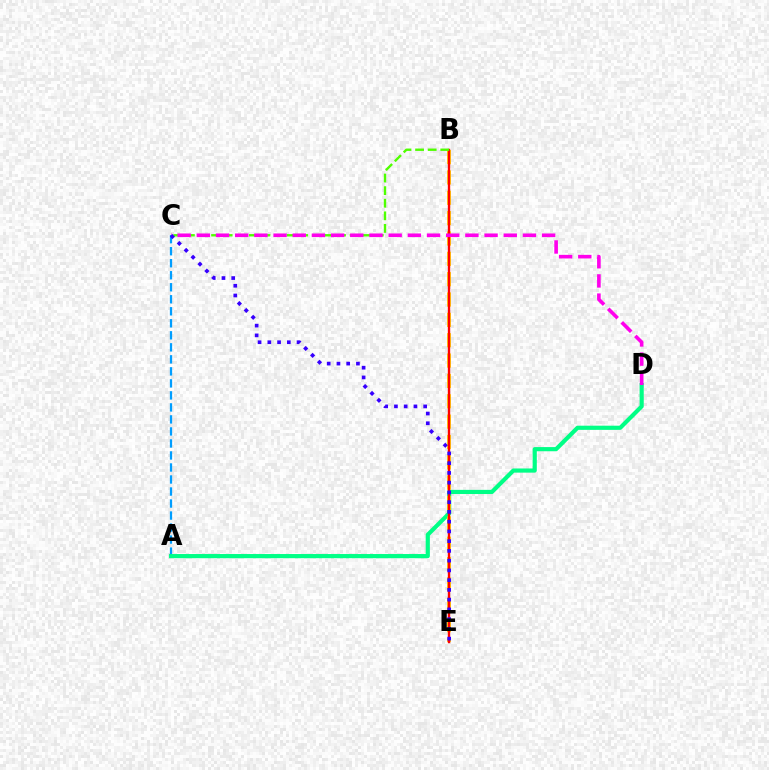{('A', 'C'): [{'color': '#009eff', 'line_style': 'dashed', 'thickness': 1.63}], ('A', 'D'): [{'color': '#00ff86', 'line_style': 'solid', 'thickness': 3.0}], ('B', 'E'): [{'color': '#ffd500', 'line_style': 'dashed', 'thickness': 2.76}, {'color': '#ff0000', 'line_style': 'solid', 'thickness': 1.7}], ('B', 'C'): [{'color': '#4fff00', 'line_style': 'dashed', 'thickness': 1.71}], ('C', 'D'): [{'color': '#ff00ed', 'line_style': 'dashed', 'thickness': 2.61}], ('C', 'E'): [{'color': '#3700ff', 'line_style': 'dotted', 'thickness': 2.65}]}